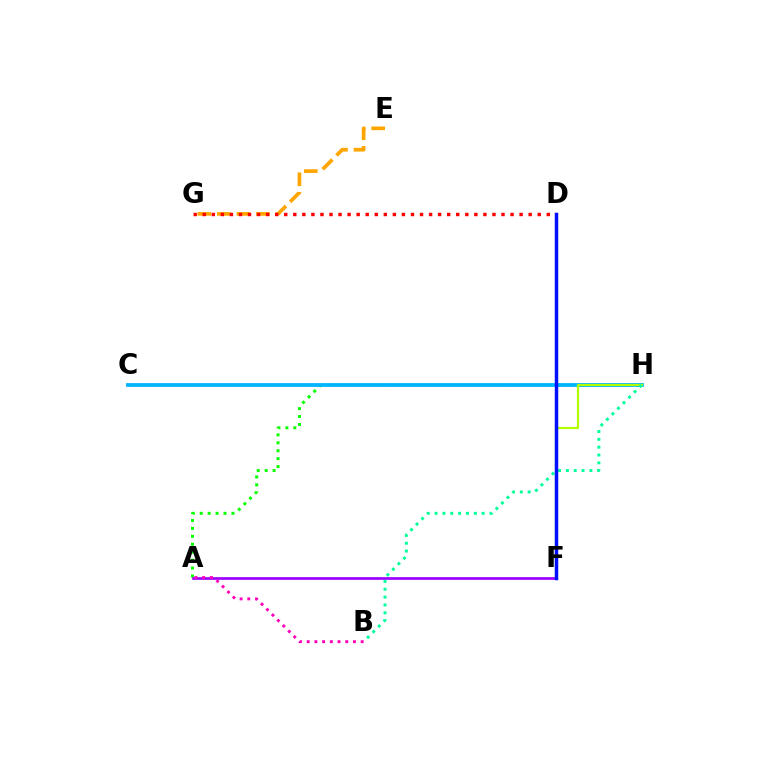{('E', 'G'): [{'color': '#ffa500', 'line_style': 'dashed', 'thickness': 2.65}], ('A', 'H'): [{'color': '#08ff00', 'line_style': 'dotted', 'thickness': 2.16}], ('A', 'F'): [{'color': '#9b00ff', 'line_style': 'solid', 'thickness': 1.95}], ('A', 'B'): [{'color': '#ff00bd', 'line_style': 'dotted', 'thickness': 2.09}], ('C', 'H'): [{'color': '#00b5ff', 'line_style': 'solid', 'thickness': 2.73}], ('F', 'H'): [{'color': '#b3ff00', 'line_style': 'solid', 'thickness': 1.6}], ('D', 'G'): [{'color': '#ff0000', 'line_style': 'dotted', 'thickness': 2.46}], ('B', 'H'): [{'color': '#00ff9d', 'line_style': 'dotted', 'thickness': 2.13}], ('D', 'F'): [{'color': '#0010ff', 'line_style': 'solid', 'thickness': 2.5}]}